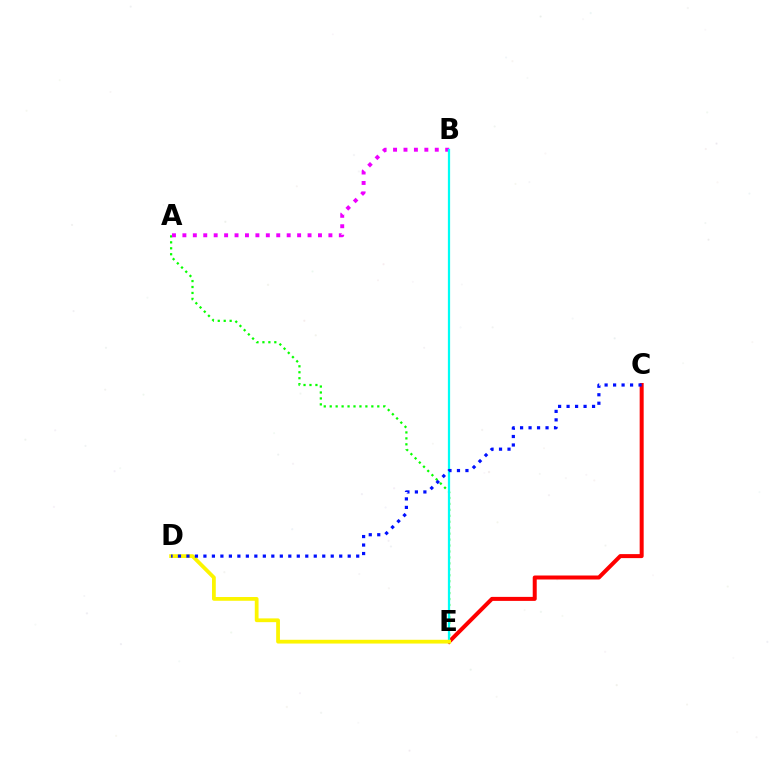{('A', 'E'): [{'color': '#08ff00', 'line_style': 'dotted', 'thickness': 1.62}], ('C', 'E'): [{'color': '#ff0000', 'line_style': 'solid', 'thickness': 2.88}], ('A', 'B'): [{'color': '#ee00ff', 'line_style': 'dotted', 'thickness': 2.83}], ('B', 'E'): [{'color': '#00fff6', 'line_style': 'solid', 'thickness': 1.61}], ('D', 'E'): [{'color': '#fcf500', 'line_style': 'solid', 'thickness': 2.71}], ('C', 'D'): [{'color': '#0010ff', 'line_style': 'dotted', 'thickness': 2.31}]}